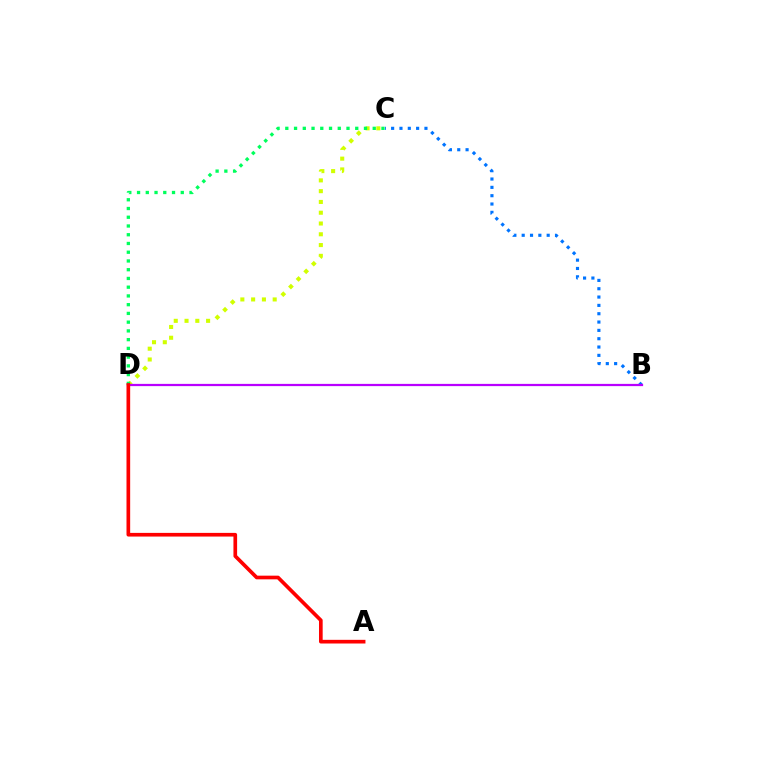{('C', 'D'): [{'color': '#d1ff00', 'line_style': 'dotted', 'thickness': 2.93}, {'color': '#00ff5c', 'line_style': 'dotted', 'thickness': 2.38}], ('B', 'C'): [{'color': '#0074ff', 'line_style': 'dotted', 'thickness': 2.26}], ('B', 'D'): [{'color': '#b900ff', 'line_style': 'solid', 'thickness': 1.61}], ('A', 'D'): [{'color': '#ff0000', 'line_style': 'solid', 'thickness': 2.64}]}